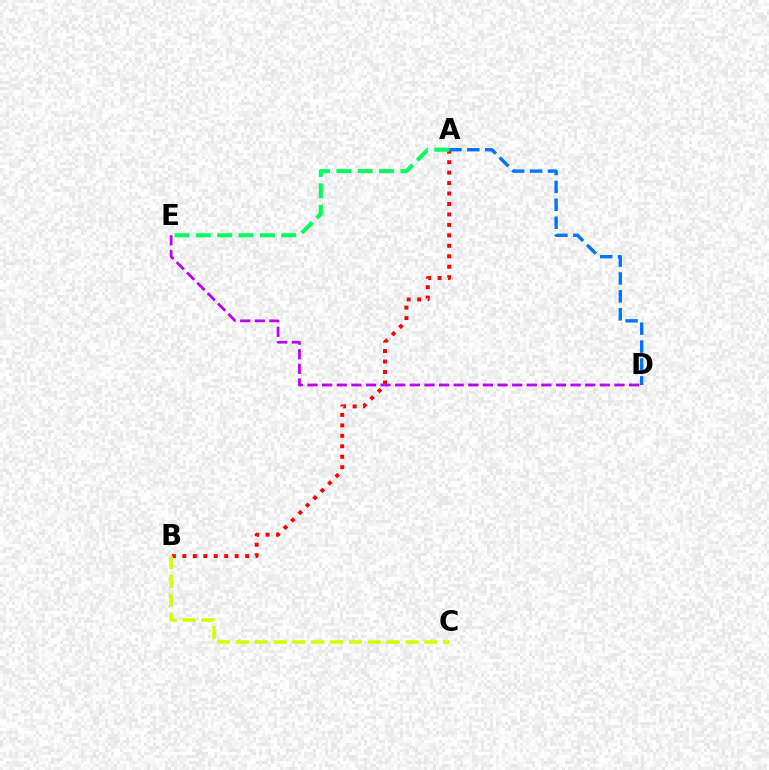{('A', 'B'): [{'color': '#ff0000', 'line_style': 'dotted', 'thickness': 2.84}], ('A', 'D'): [{'color': '#0074ff', 'line_style': 'dashed', 'thickness': 2.43}], ('A', 'E'): [{'color': '#00ff5c', 'line_style': 'dashed', 'thickness': 2.9}], ('B', 'C'): [{'color': '#d1ff00', 'line_style': 'dashed', 'thickness': 2.56}], ('D', 'E'): [{'color': '#b900ff', 'line_style': 'dashed', 'thickness': 1.99}]}